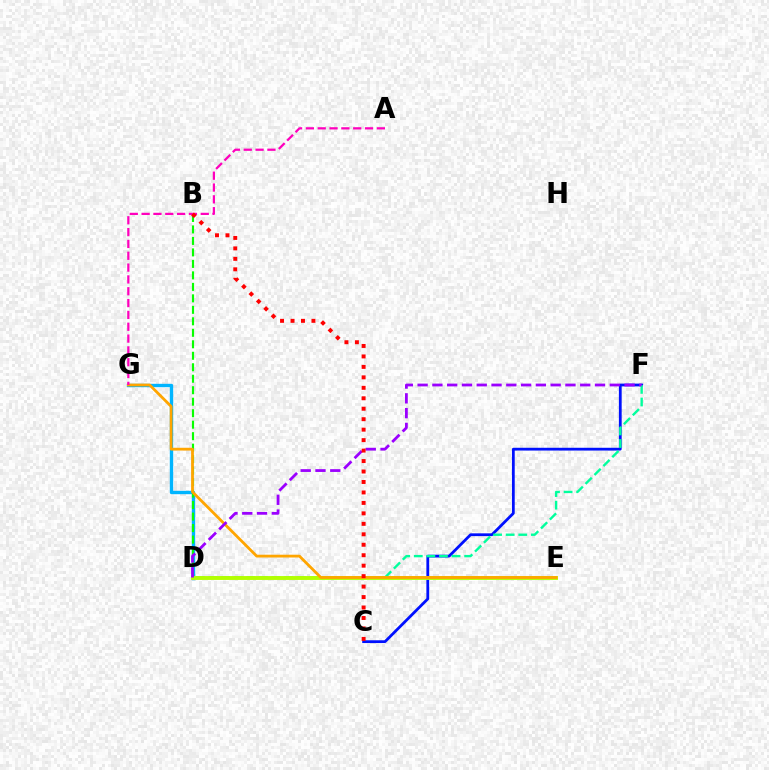{('D', 'G'): [{'color': '#00b5ff', 'line_style': 'solid', 'thickness': 2.43}], ('C', 'F'): [{'color': '#0010ff', 'line_style': 'solid', 'thickness': 2.0}], ('B', 'D'): [{'color': '#08ff00', 'line_style': 'dashed', 'thickness': 1.56}], ('D', 'F'): [{'color': '#00ff9d', 'line_style': 'dashed', 'thickness': 1.71}, {'color': '#9b00ff', 'line_style': 'dashed', 'thickness': 2.01}], ('D', 'E'): [{'color': '#b3ff00', 'line_style': 'solid', 'thickness': 2.8}], ('E', 'G'): [{'color': '#ffa500', 'line_style': 'solid', 'thickness': 2.01}], ('A', 'G'): [{'color': '#ff00bd', 'line_style': 'dashed', 'thickness': 1.61}], ('B', 'C'): [{'color': '#ff0000', 'line_style': 'dotted', 'thickness': 2.84}]}